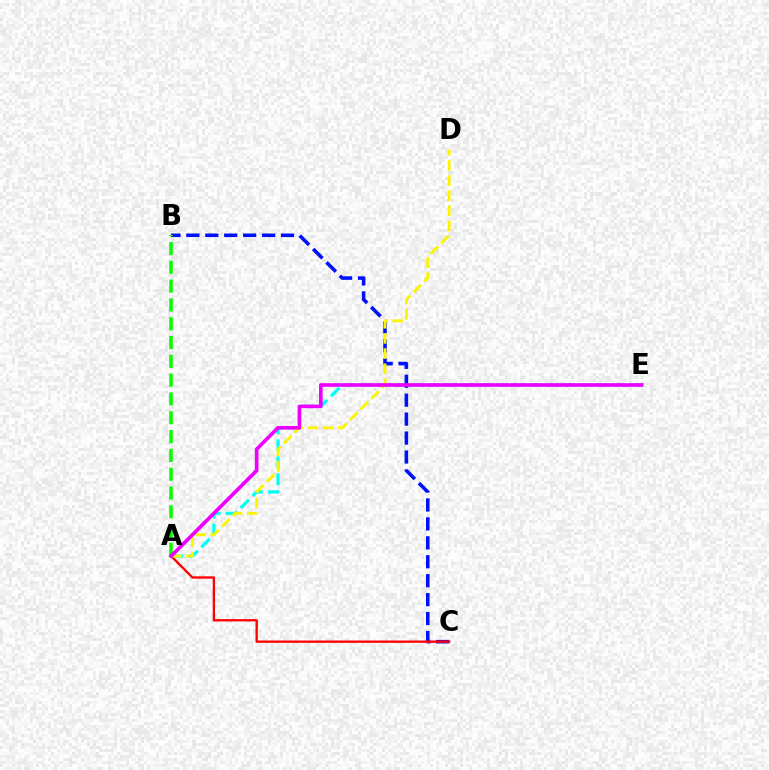{('B', 'C'): [{'color': '#0010ff', 'line_style': 'dashed', 'thickness': 2.57}], ('A', 'E'): [{'color': '#00fff6', 'line_style': 'dashed', 'thickness': 2.31}, {'color': '#ee00ff', 'line_style': 'solid', 'thickness': 2.62}], ('A', 'C'): [{'color': '#ff0000', 'line_style': 'solid', 'thickness': 1.67}], ('A', 'D'): [{'color': '#fcf500', 'line_style': 'dashed', 'thickness': 2.06}], ('A', 'B'): [{'color': '#08ff00', 'line_style': 'dashed', 'thickness': 2.55}]}